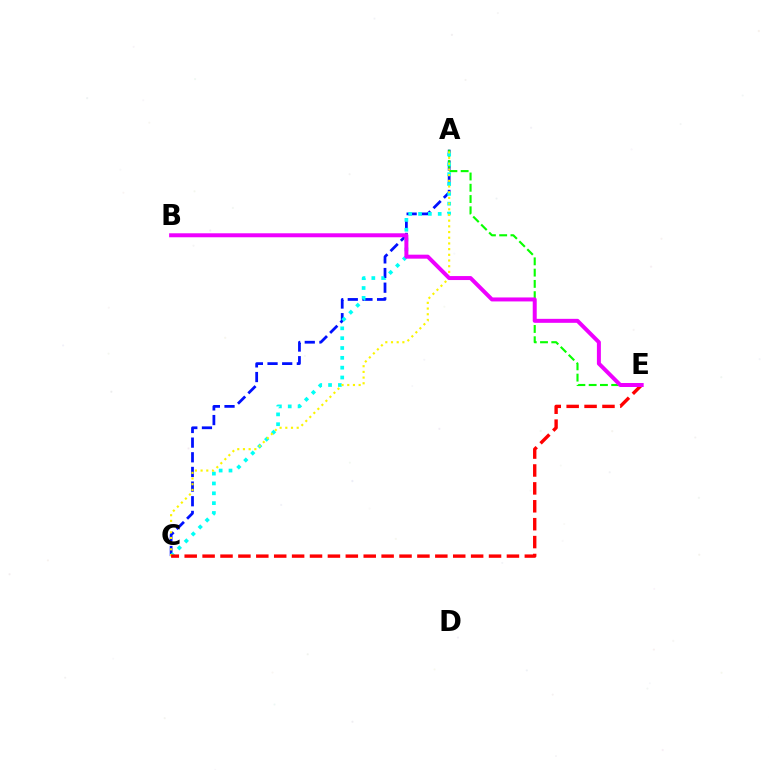{('A', 'C'): [{'color': '#0010ff', 'line_style': 'dashed', 'thickness': 1.99}, {'color': '#00fff6', 'line_style': 'dotted', 'thickness': 2.67}, {'color': '#fcf500', 'line_style': 'dotted', 'thickness': 1.55}], ('A', 'E'): [{'color': '#08ff00', 'line_style': 'dashed', 'thickness': 1.53}], ('C', 'E'): [{'color': '#ff0000', 'line_style': 'dashed', 'thickness': 2.43}], ('B', 'E'): [{'color': '#ee00ff', 'line_style': 'solid', 'thickness': 2.87}]}